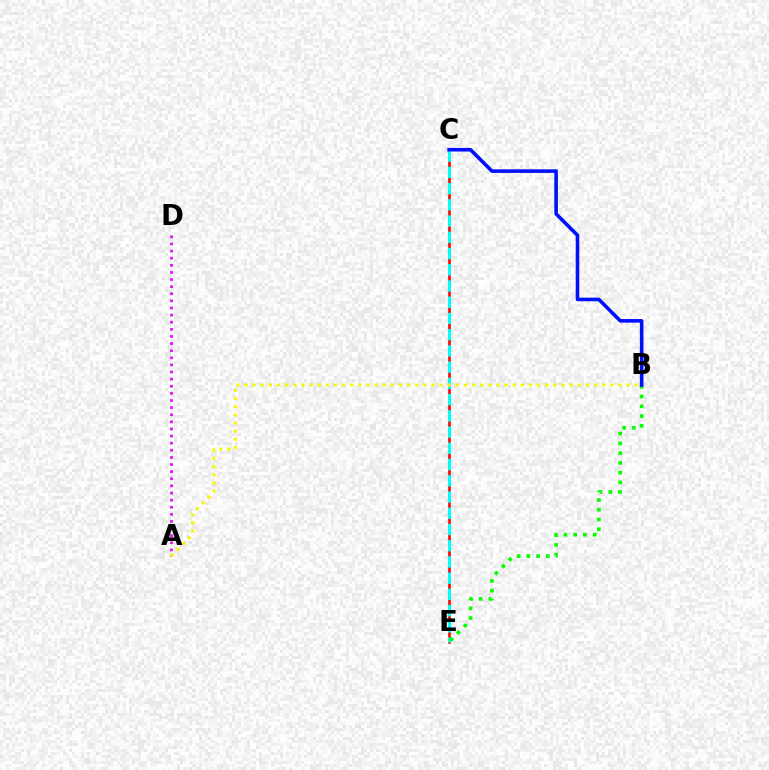{('C', 'E'): [{'color': '#ff0000', 'line_style': 'solid', 'thickness': 1.86}, {'color': '#00fff6', 'line_style': 'dashed', 'thickness': 2.21}], ('A', 'D'): [{'color': '#ee00ff', 'line_style': 'dotted', 'thickness': 1.93}], ('B', 'E'): [{'color': '#08ff00', 'line_style': 'dotted', 'thickness': 2.65}], ('A', 'B'): [{'color': '#fcf500', 'line_style': 'dotted', 'thickness': 2.21}], ('B', 'C'): [{'color': '#0010ff', 'line_style': 'solid', 'thickness': 2.59}]}